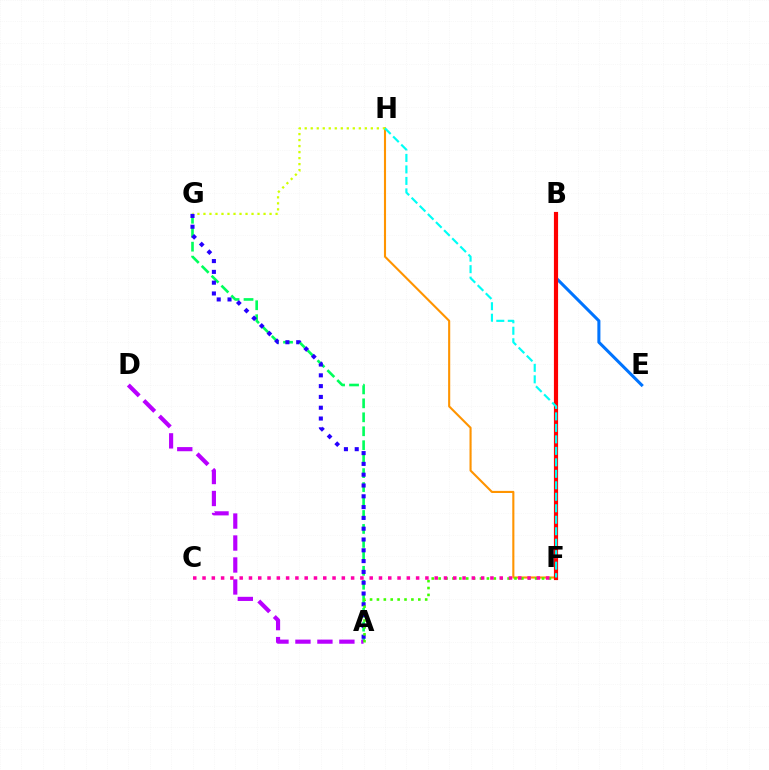{('A', 'G'): [{'color': '#00ff5c', 'line_style': 'dashed', 'thickness': 1.9}, {'color': '#2500ff', 'line_style': 'dotted', 'thickness': 2.93}], ('F', 'H'): [{'color': '#ff9400', 'line_style': 'solid', 'thickness': 1.52}, {'color': '#00fff6', 'line_style': 'dashed', 'thickness': 1.56}], ('B', 'E'): [{'color': '#0074ff', 'line_style': 'solid', 'thickness': 2.2}], ('G', 'H'): [{'color': '#d1ff00', 'line_style': 'dotted', 'thickness': 1.63}], ('A', 'D'): [{'color': '#b900ff', 'line_style': 'dashed', 'thickness': 2.98}], ('A', 'F'): [{'color': '#3dff00', 'line_style': 'dotted', 'thickness': 1.87}], ('C', 'F'): [{'color': '#ff00ac', 'line_style': 'dotted', 'thickness': 2.52}], ('B', 'F'): [{'color': '#ff0000', 'line_style': 'solid', 'thickness': 3.0}]}